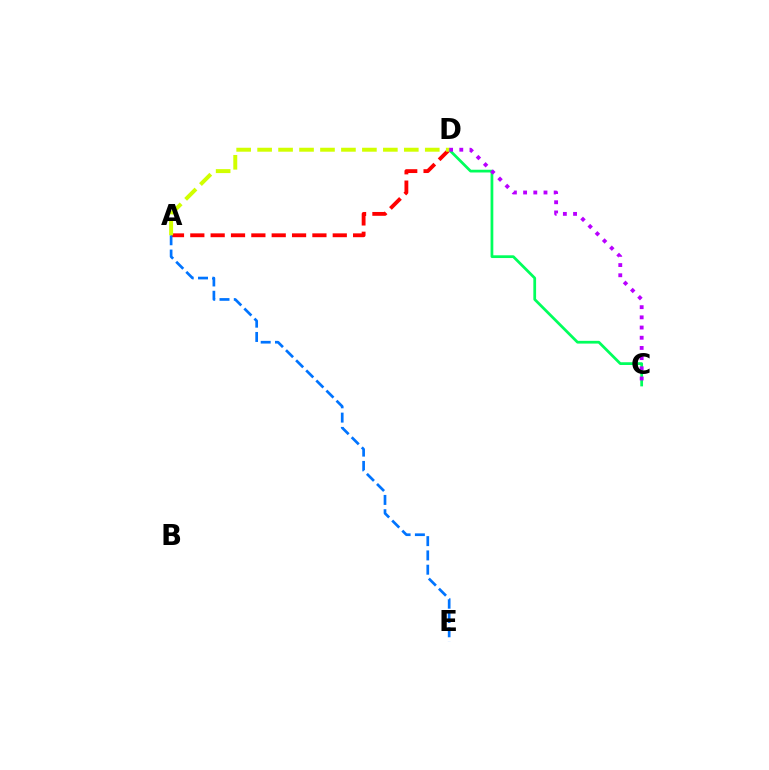{('A', 'D'): [{'color': '#ff0000', 'line_style': 'dashed', 'thickness': 2.76}, {'color': '#d1ff00', 'line_style': 'dashed', 'thickness': 2.85}], ('C', 'D'): [{'color': '#00ff5c', 'line_style': 'solid', 'thickness': 1.98}, {'color': '#b900ff', 'line_style': 'dotted', 'thickness': 2.77}], ('A', 'E'): [{'color': '#0074ff', 'line_style': 'dashed', 'thickness': 1.94}]}